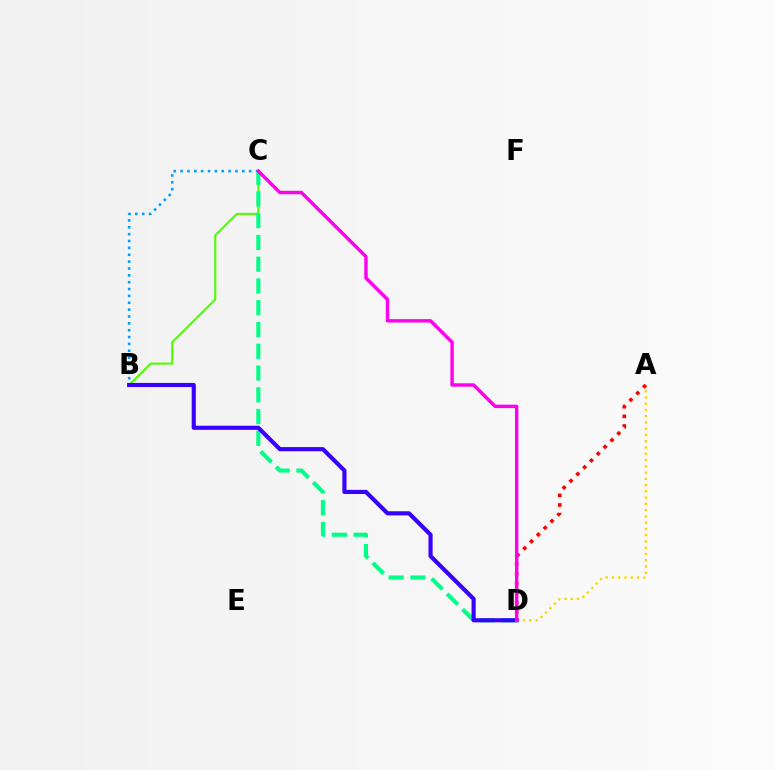{('B', 'C'): [{'color': '#009eff', 'line_style': 'dotted', 'thickness': 1.86}, {'color': '#4fff00', 'line_style': 'solid', 'thickness': 1.51}], ('C', 'D'): [{'color': '#00ff86', 'line_style': 'dashed', 'thickness': 2.96}, {'color': '#ff00ed', 'line_style': 'solid', 'thickness': 2.46}], ('A', 'D'): [{'color': '#ffd500', 'line_style': 'dotted', 'thickness': 1.7}, {'color': '#ff0000', 'line_style': 'dotted', 'thickness': 2.62}], ('B', 'D'): [{'color': '#3700ff', 'line_style': 'solid', 'thickness': 2.98}]}